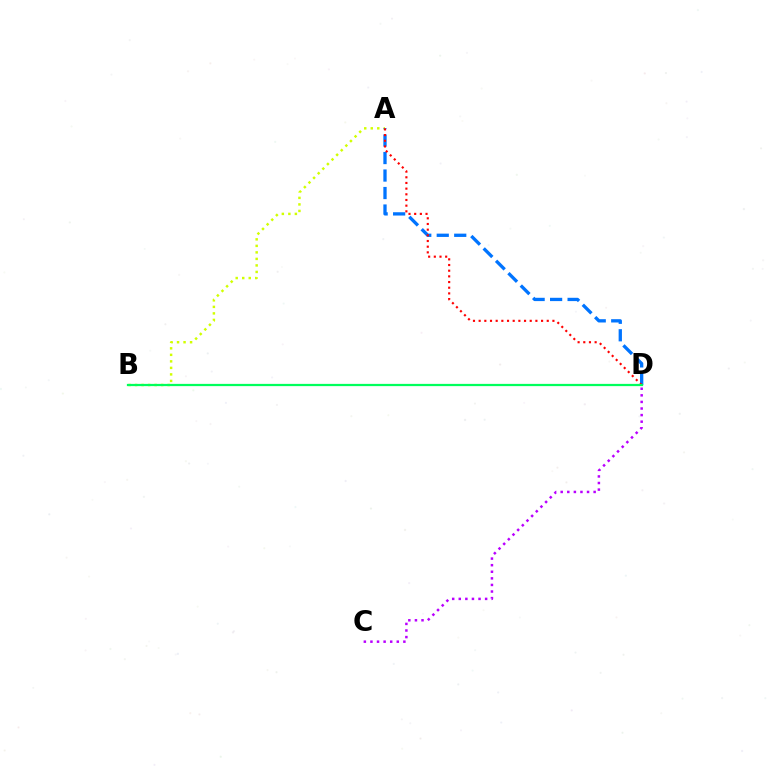{('A', 'B'): [{'color': '#d1ff00', 'line_style': 'dotted', 'thickness': 1.77}], ('A', 'D'): [{'color': '#0074ff', 'line_style': 'dashed', 'thickness': 2.38}, {'color': '#ff0000', 'line_style': 'dotted', 'thickness': 1.54}], ('C', 'D'): [{'color': '#b900ff', 'line_style': 'dotted', 'thickness': 1.79}], ('B', 'D'): [{'color': '#00ff5c', 'line_style': 'solid', 'thickness': 1.61}]}